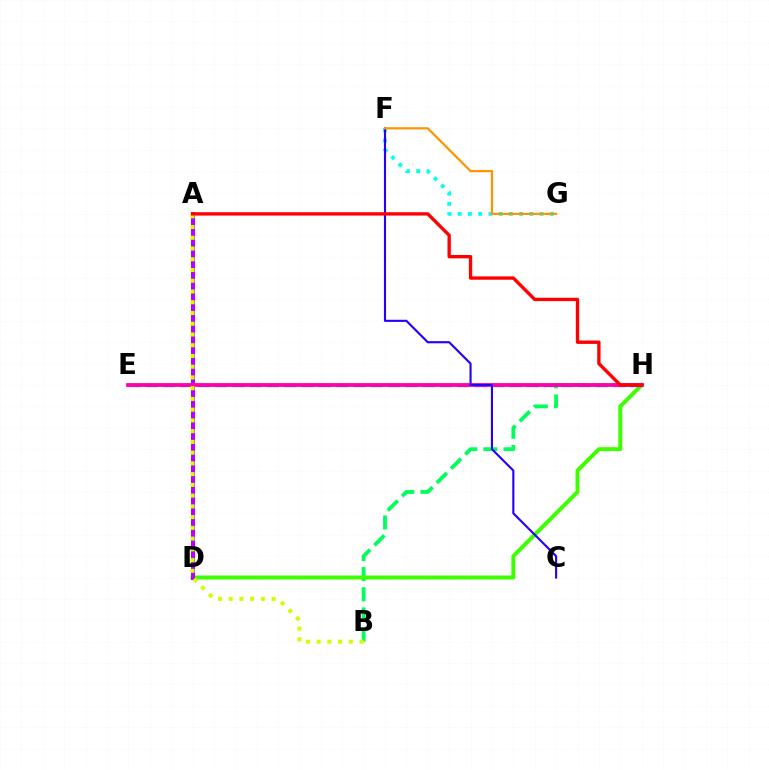{('B', 'H'): [{'color': '#00ff5c', 'line_style': 'dashed', 'thickness': 2.74}], ('F', 'G'): [{'color': '#00fff6', 'line_style': 'dotted', 'thickness': 2.78}, {'color': '#ff9400', 'line_style': 'solid', 'thickness': 1.6}], ('D', 'H'): [{'color': '#3dff00', 'line_style': 'solid', 'thickness': 2.86}], ('E', 'H'): [{'color': '#0074ff', 'line_style': 'dashed', 'thickness': 2.35}, {'color': '#ff00ac', 'line_style': 'solid', 'thickness': 2.73}], ('A', 'D'): [{'color': '#b900ff', 'line_style': 'solid', 'thickness': 2.9}], ('C', 'F'): [{'color': '#2500ff', 'line_style': 'solid', 'thickness': 1.53}], ('A', 'B'): [{'color': '#d1ff00', 'line_style': 'dotted', 'thickness': 2.92}], ('A', 'H'): [{'color': '#ff0000', 'line_style': 'solid', 'thickness': 2.41}]}